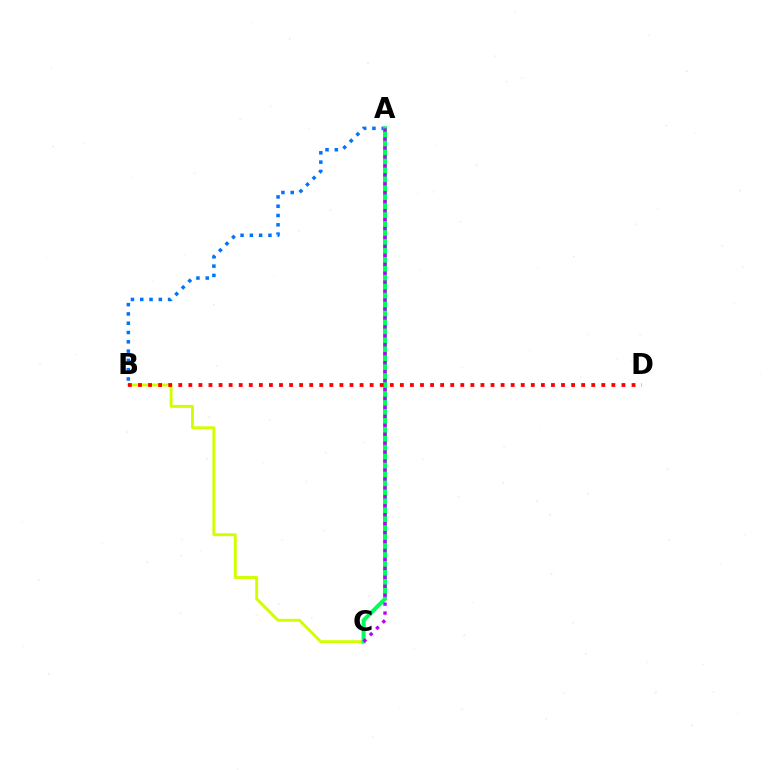{('A', 'B'): [{'color': '#0074ff', 'line_style': 'dotted', 'thickness': 2.53}], ('B', 'C'): [{'color': '#d1ff00', 'line_style': 'solid', 'thickness': 2.1}], ('A', 'C'): [{'color': '#00ff5c', 'line_style': 'solid', 'thickness': 2.89}, {'color': '#b900ff', 'line_style': 'dotted', 'thickness': 2.43}], ('B', 'D'): [{'color': '#ff0000', 'line_style': 'dotted', 'thickness': 2.74}]}